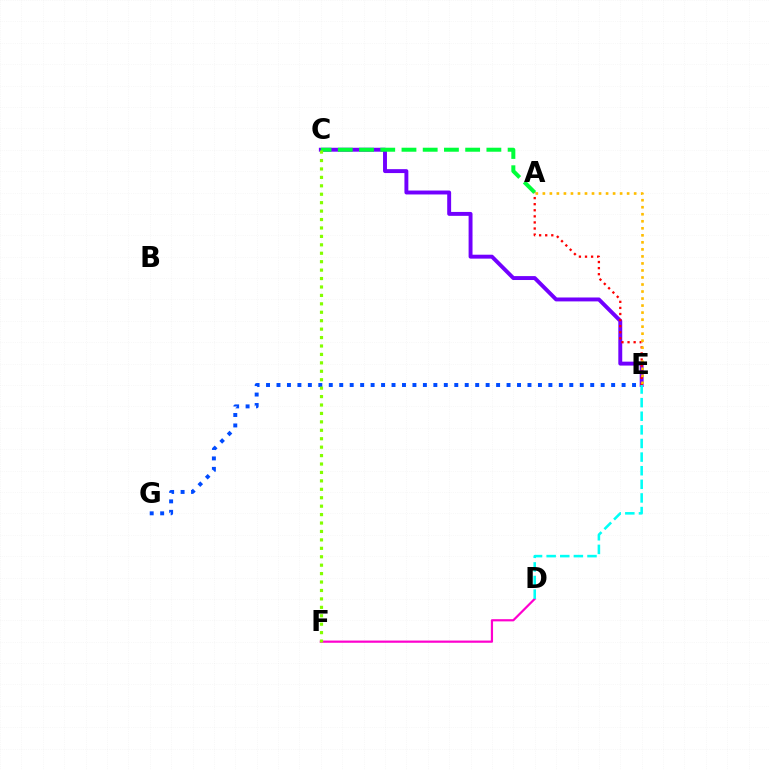{('D', 'F'): [{'color': '#ff00cf', 'line_style': 'solid', 'thickness': 1.58}], ('E', 'G'): [{'color': '#004bff', 'line_style': 'dotted', 'thickness': 2.84}], ('C', 'E'): [{'color': '#7200ff', 'line_style': 'solid', 'thickness': 2.82}], ('A', 'E'): [{'color': '#ff0000', 'line_style': 'dotted', 'thickness': 1.65}, {'color': '#ffbd00', 'line_style': 'dotted', 'thickness': 1.91}], ('D', 'E'): [{'color': '#00fff6', 'line_style': 'dashed', 'thickness': 1.85}], ('A', 'C'): [{'color': '#00ff39', 'line_style': 'dashed', 'thickness': 2.88}], ('C', 'F'): [{'color': '#84ff00', 'line_style': 'dotted', 'thickness': 2.29}]}